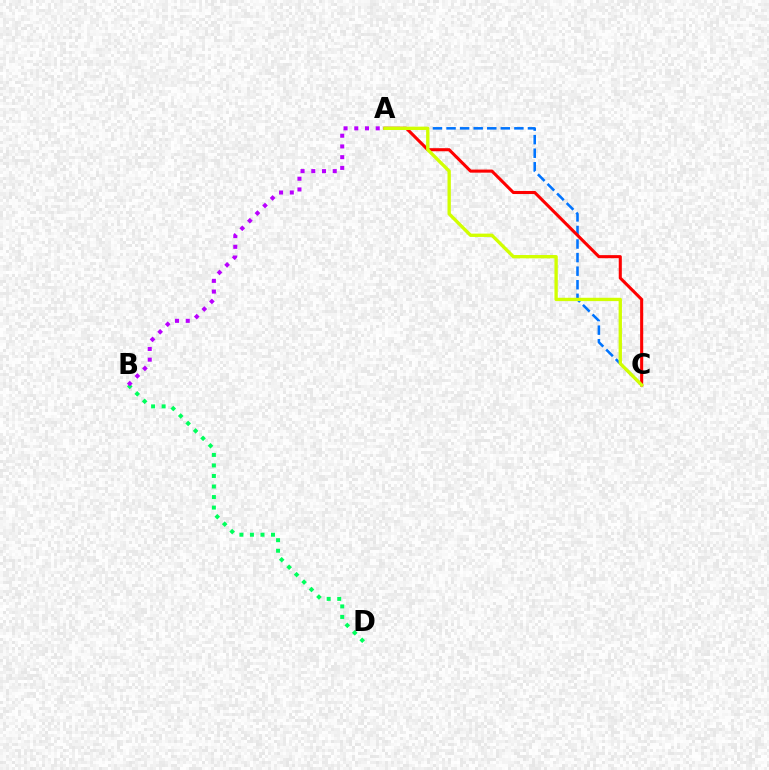{('A', 'C'): [{'color': '#0074ff', 'line_style': 'dashed', 'thickness': 1.84}, {'color': '#ff0000', 'line_style': 'solid', 'thickness': 2.22}, {'color': '#d1ff00', 'line_style': 'solid', 'thickness': 2.4}], ('B', 'D'): [{'color': '#00ff5c', 'line_style': 'dotted', 'thickness': 2.86}], ('A', 'B'): [{'color': '#b900ff', 'line_style': 'dotted', 'thickness': 2.91}]}